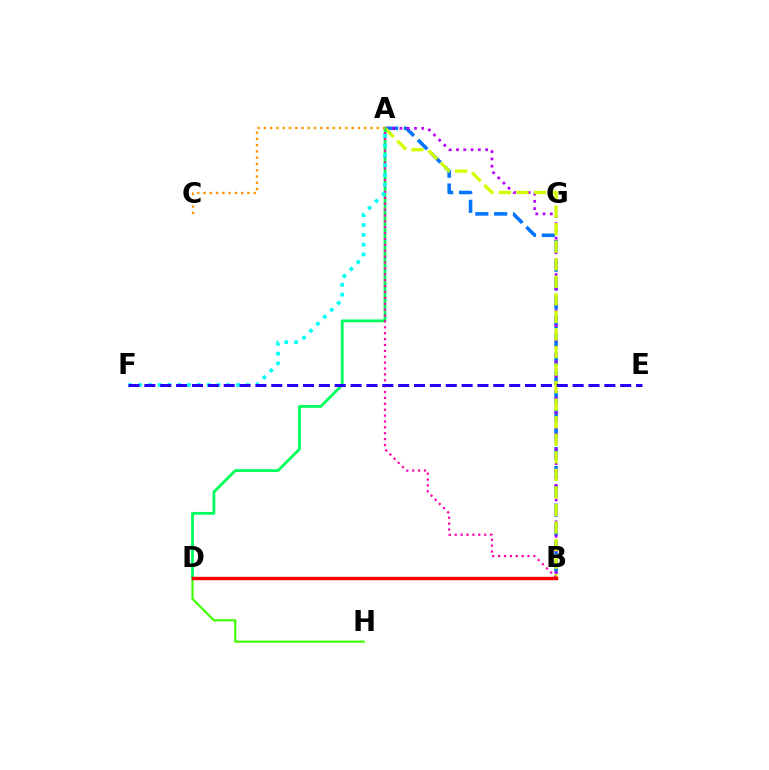{('D', 'H'): [{'color': '#3dff00', 'line_style': 'solid', 'thickness': 1.55}], ('A', 'B'): [{'color': '#0074ff', 'line_style': 'dashed', 'thickness': 2.56}, {'color': '#b900ff', 'line_style': 'dotted', 'thickness': 1.98}, {'color': '#d1ff00', 'line_style': 'dashed', 'thickness': 2.38}, {'color': '#ff00ac', 'line_style': 'dotted', 'thickness': 1.6}], ('A', 'D'): [{'color': '#00ff5c', 'line_style': 'solid', 'thickness': 2.02}], ('A', 'F'): [{'color': '#00fff6', 'line_style': 'dotted', 'thickness': 2.66}], ('A', 'C'): [{'color': '#ff9400', 'line_style': 'dotted', 'thickness': 1.7}], ('B', 'D'): [{'color': '#ff0000', 'line_style': 'solid', 'thickness': 2.45}], ('E', 'F'): [{'color': '#2500ff', 'line_style': 'dashed', 'thickness': 2.15}]}